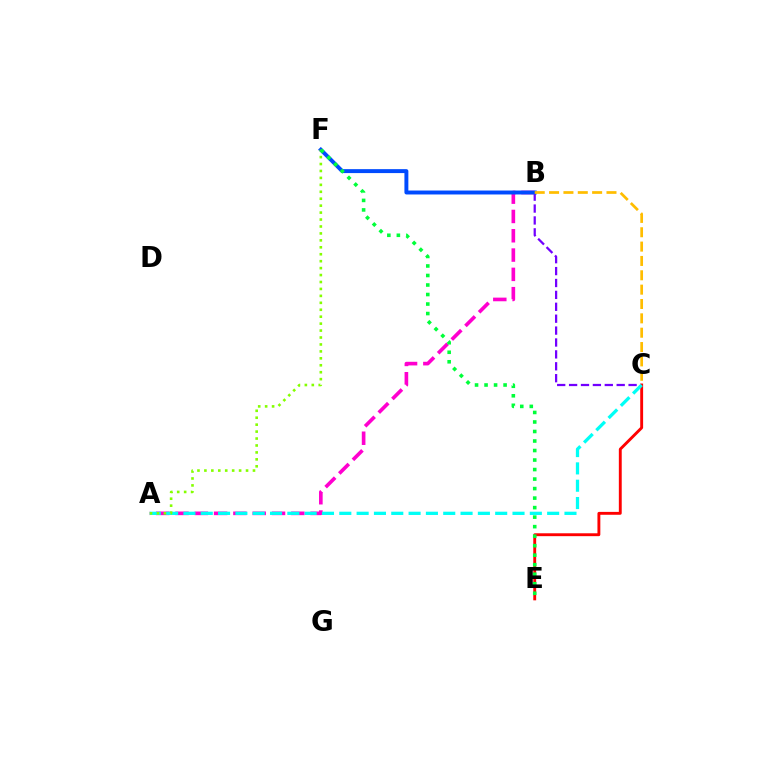{('B', 'C'): [{'color': '#7200ff', 'line_style': 'dashed', 'thickness': 1.62}, {'color': '#ffbd00', 'line_style': 'dashed', 'thickness': 1.95}], ('C', 'E'): [{'color': '#ff0000', 'line_style': 'solid', 'thickness': 2.08}], ('A', 'B'): [{'color': '#ff00cf', 'line_style': 'dashed', 'thickness': 2.62}], ('A', 'C'): [{'color': '#00fff6', 'line_style': 'dashed', 'thickness': 2.35}], ('B', 'F'): [{'color': '#004bff', 'line_style': 'solid', 'thickness': 2.84}], ('A', 'F'): [{'color': '#84ff00', 'line_style': 'dotted', 'thickness': 1.89}], ('E', 'F'): [{'color': '#00ff39', 'line_style': 'dotted', 'thickness': 2.59}]}